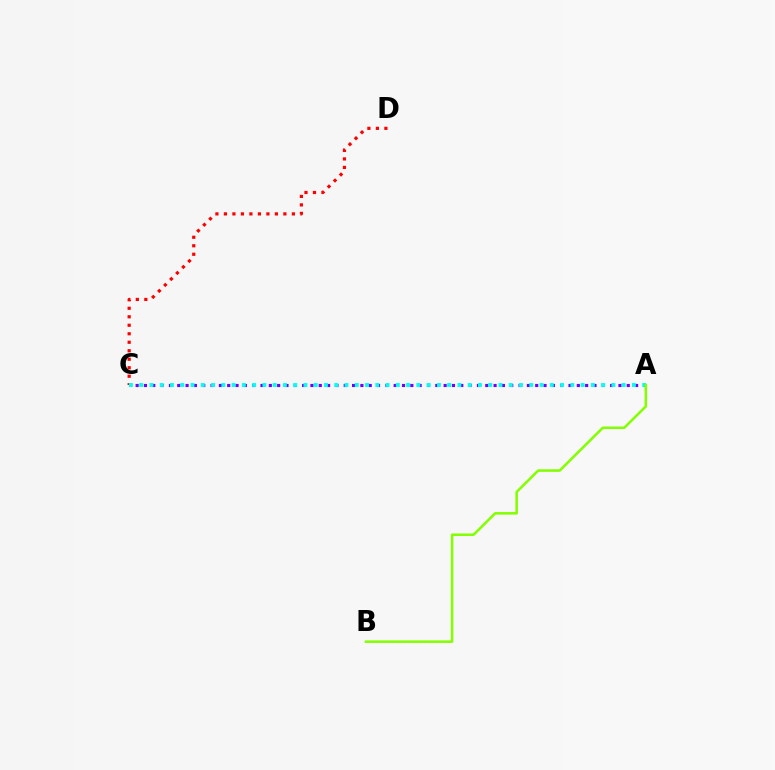{('C', 'D'): [{'color': '#ff0000', 'line_style': 'dotted', 'thickness': 2.31}], ('A', 'C'): [{'color': '#7200ff', 'line_style': 'dotted', 'thickness': 2.26}, {'color': '#00fff6', 'line_style': 'dotted', 'thickness': 2.79}], ('A', 'B'): [{'color': '#84ff00', 'line_style': 'solid', 'thickness': 1.83}]}